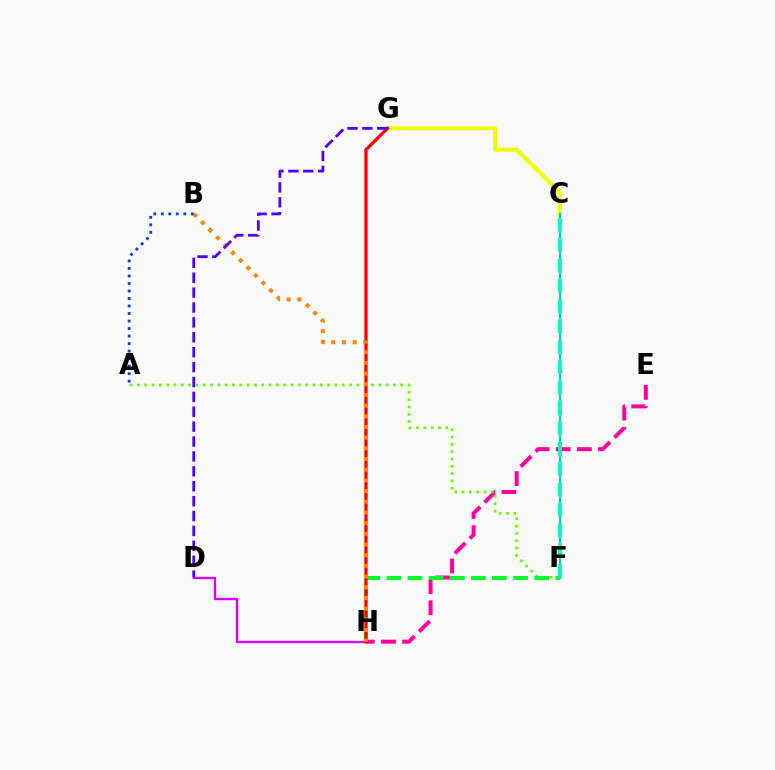{('D', 'H'): [{'color': '#d600ff', 'line_style': 'solid', 'thickness': 1.72}], ('E', 'H'): [{'color': '#ff00a0', 'line_style': 'dashed', 'thickness': 2.87}], ('C', 'G'): [{'color': '#eeff00', 'line_style': 'solid', 'thickness': 2.88}], ('A', 'F'): [{'color': '#66ff00', 'line_style': 'dotted', 'thickness': 1.99}], ('F', 'H'): [{'color': '#00ff27', 'line_style': 'dashed', 'thickness': 2.87}], ('G', 'H'): [{'color': '#ff0000', 'line_style': 'solid', 'thickness': 2.36}], ('B', 'H'): [{'color': '#ff8800', 'line_style': 'dotted', 'thickness': 2.9}], ('A', 'B'): [{'color': '#003fff', 'line_style': 'dotted', 'thickness': 2.04}], ('C', 'F'): [{'color': '#00c7ff', 'line_style': 'solid', 'thickness': 1.53}, {'color': '#00ffaf', 'line_style': 'dashed', 'thickness': 2.77}], ('D', 'G'): [{'color': '#4f00ff', 'line_style': 'dashed', 'thickness': 2.02}]}